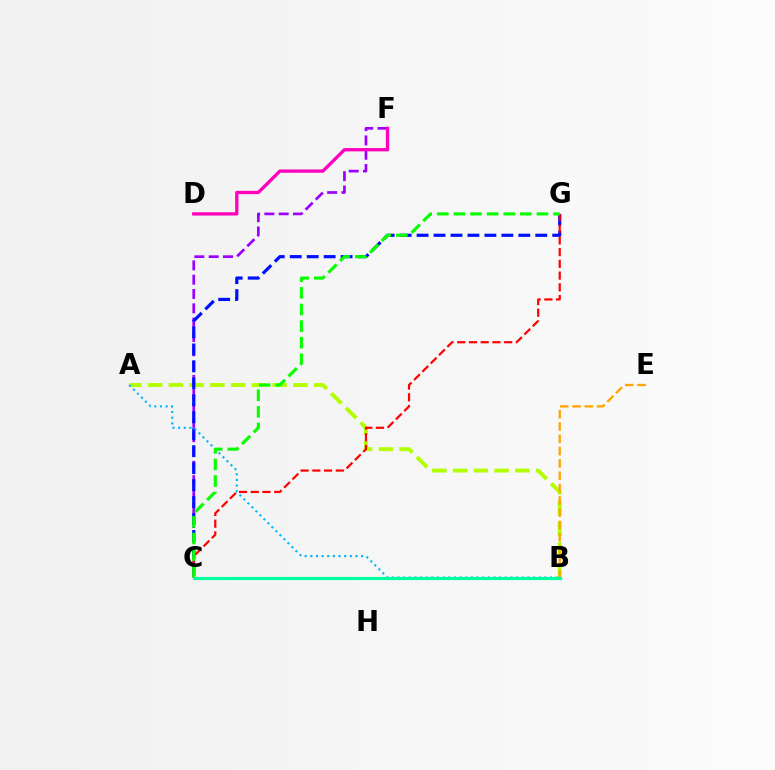{('A', 'B'): [{'color': '#b3ff00', 'line_style': 'dashed', 'thickness': 2.82}, {'color': '#00b5ff', 'line_style': 'dotted', 'thickness': 1.53}], ('C', 'F'): [{'color': '#9b00ff', 'line_style': 'dashed', 'thickness': 1.94}], ('B', 'E'): [{'color': '#ffa500', 'line_style': 'dashed', 'thickness': 1.67}], ('D', 'F'): [{'color': '#ff00bd', 'line_style': 'solid', 'thickness': 2.38}], ('C', 'G'): [{'color': '#0010ff', 'line_style': 'dashed', 'thickness': 2.3}, {'color': '#ff0000', 'line_style': 'dashed', 'thickness': 1.59}, {'color': '#08ff00', 'line_style': 'dashed', 'thickness': 2.26}], ('B', 'C'): [{'color': '#00ff9d', 'line_style': 'solid', 'thickness': 2.25}]}